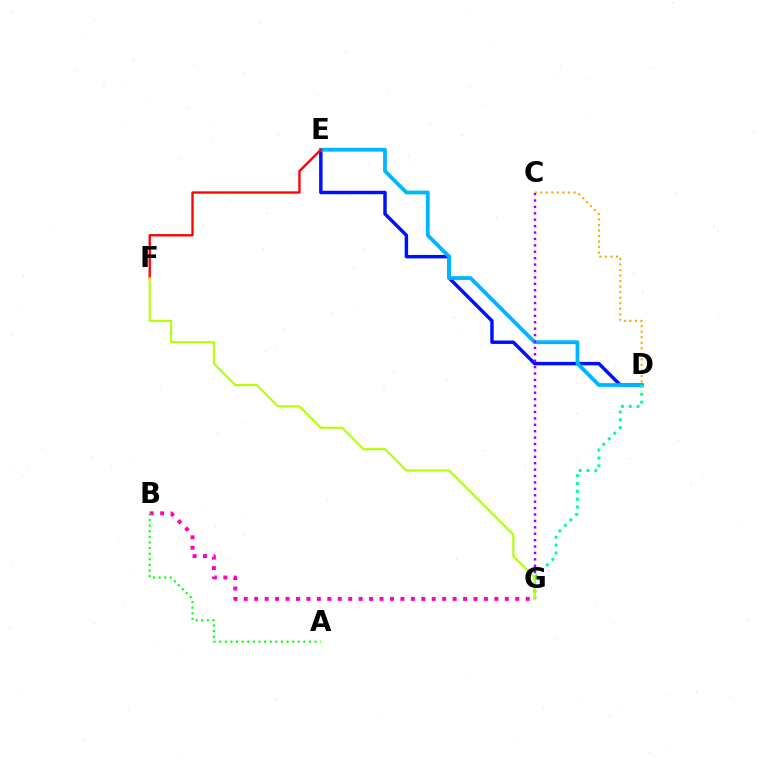{('D', 'E'): [{'color': '#0010ff', 'line_style': 'solid', 'thickness': 2.49}, {'color': '#00b5ff', 'line_style': 'solid', 'thickness': 2.73}], ('B', 'G'): [{'color': '#ff00bd', 'line_style': 'dotted', 'thickness': 2.84}], ('E', 'F'): [{'color': '#ff0000', 'line_style': 'solid', 'thickness': 1.68}], ('A', 'B'): [{'color': '#08ff00', 'line_style': 'dotted', 'thickness': 1.52}], ('C', 'D'): [{'color': '#ffa500', 'line_style': 'dotted', 'thickness': 1.5}], ('C', 'G'): [{'color': '#9b00ff', 'line_style': 'dotted', 'thickness': 1.74}], ('D', 'G'): [{'color': '#00ff9d', 'line_style': 'dotted', 'thickness': 2.13}], ('F', 'G'): [{'color': '#b3ff00', 'line_style': 'solid', 'thickness': 1.5}]}